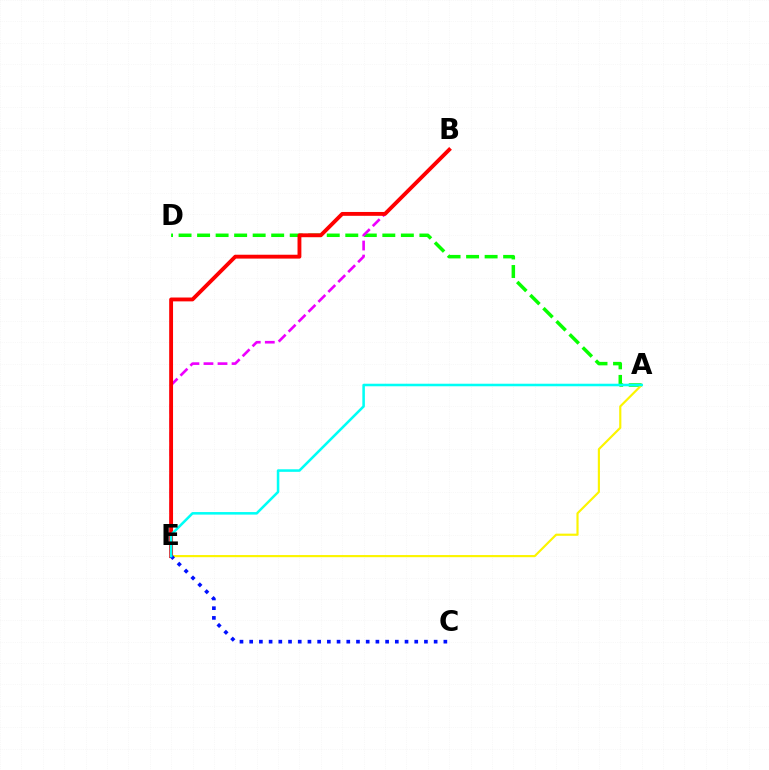{('A', 'D'): [{'color': '#08ff00', 'line_style': 'dashed', 'thickness': 2.52}], ('B', 'E'): [{'color': '#ee00ff', 'line_style': 'dashed', 'thickness': 1.91}, {'color': '#ff0000', 'line_style': 'solid', 'thickness': 2.78}], ('A', 'E'): [{'color': '#fcf500', 'line_style': 'solid', 'thickness': 1.56}, {'color': '#00fff6', 'line_style': 'solid', 'thickness': 1.83}], ('C', 'E'): [{'color': '#0010ff', 'line_style': 'dotted', 'thickness': 2.64}]}